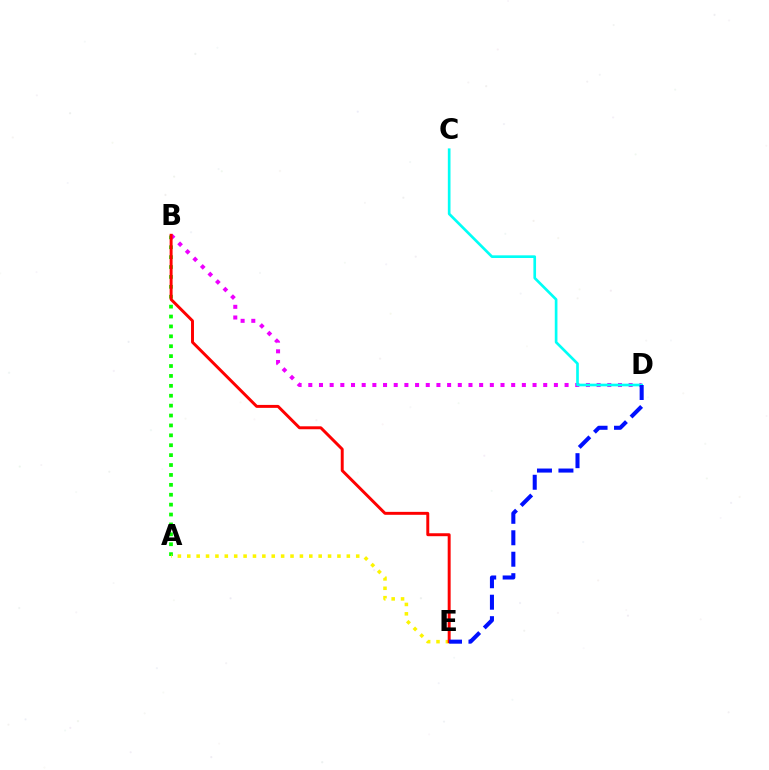{('A', 'B'): [{'color': '#08ff00', 'line_style': 'dotted', 'thickness': 2.69}], ('B', 'D'): [{'color': '#ee00ff', 'line_style': 'dotted', 'thickness': 2.9}], ('A', 'E'): [{'color': '#fcf500', 'line_style': 'dotted', 'thickness': 2.55}], ('B', 'E'): [{'color': '#ff0000', 'line_style': 'solid', 'thickness': 2.12}], ('C', 'D'): [{'color': '#00fff6', 'line_style': 'solid', 'thickness': 1.92}], ('D', 'E'): [{'color': '#0010ff', 'line_style': 'dashed', 'thickness': 2.91}]}